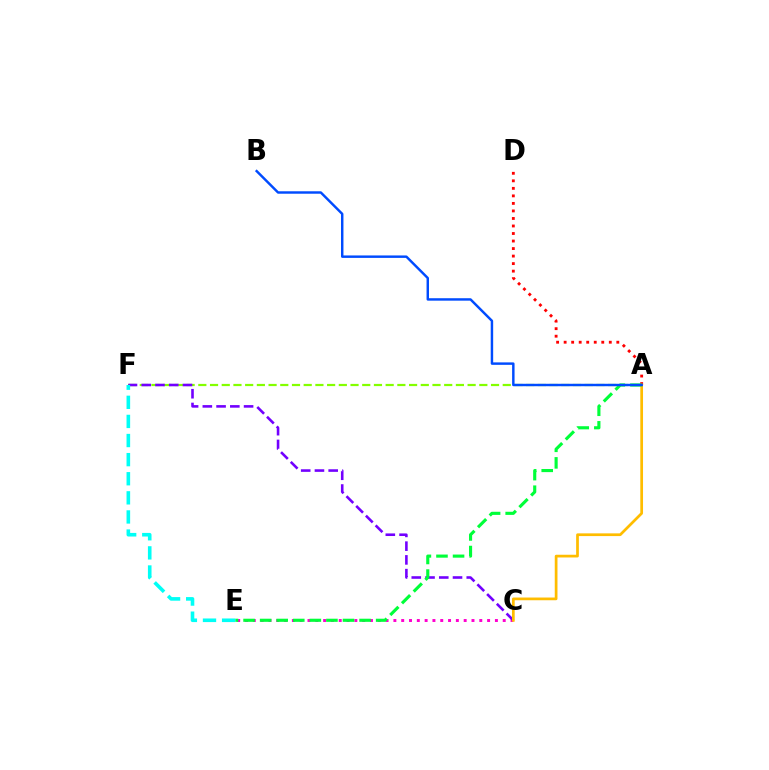{('A', 'F'): [{'color': '#84ff00', 'line_style': 'dashed', 'thickness': 1.59}], ('C', 'E'): [{'color': '#ff00cf', 'line_style': 'dotted', 'thickness': 2.12}], ('A', 'D'): [{'color': '#ff0000', 'line_style': 'dotted', 'thickness': 2.04}], ('C', 'F'): [{'color': '#7200ff', 'line_style': 'dashed', 'thickness': 1.87}], ('A', 'C'): [{'color': '#ffbd00', 'line_style': 'solid', 'thickness': 1.96}], ('A', 'E'): [{'color': '#00ff39', 'line_style': 'dashed', 'thickness': 2.25}], ('E', 'F'): [{'color': '#00fff6', 'line_style': 'dashed', 'thickness': 2.6}], ('A', 'B'): [{'color': '#004bff', 'line_style': 'solid', 'thickness': 1.76}]}